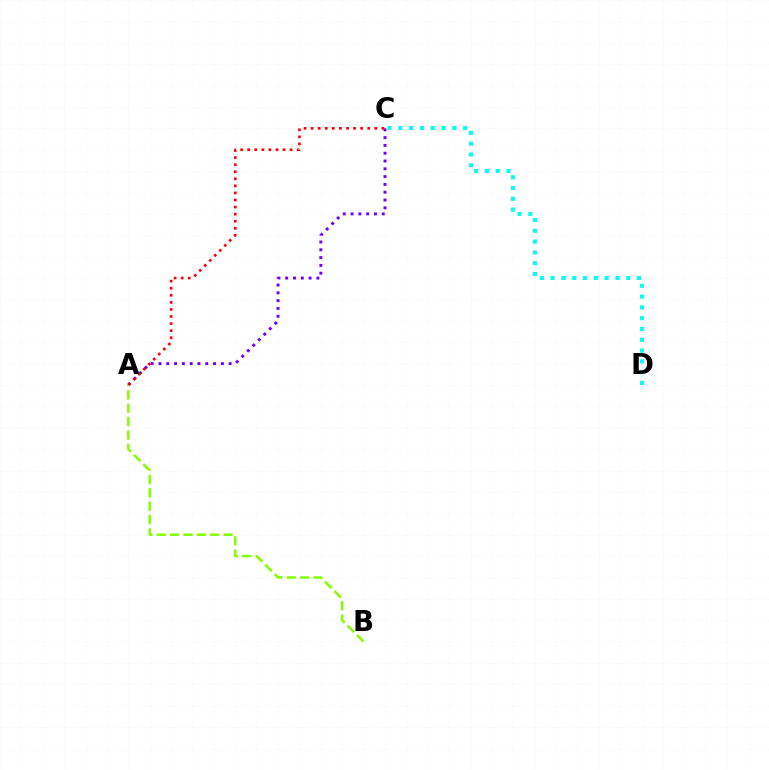{('C', 'D'): [{'color': '#00fff6', 'line_style': 'dotted', 'thickness': 2.93}], ('A', 'C'): [{'color': '#7200ff', 'line_style': 'dotted', 'thickness': 2.12}, {'color': '#ff0000', 'line_style': 'dotted', 'thickness': 1.92}], ('A', 'B'): [{'color': '#84ff00', 'line_style': 'dashed', 'thickness': 1.81}]}